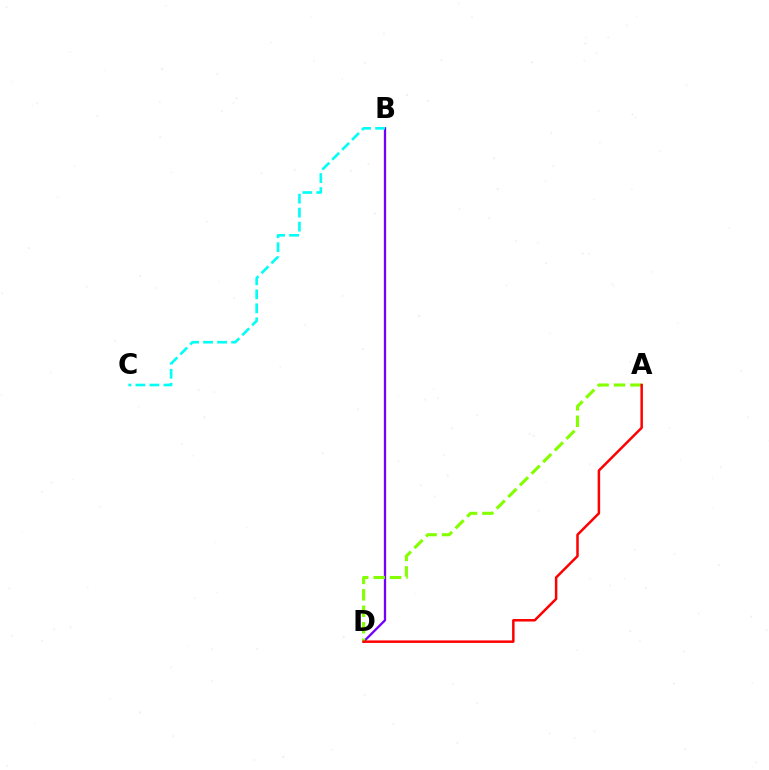{('B', 'D'): [{'color': '#7200ff', 'line_style': 'solid', 'thickness': 1.66}], ('A', 'D'): [{'color': '#84ff00', 'line_style': 'dashed', 'thickness': 2.23}, {'color': '#ff0000', 'line_style': 'solid', 'thickness': 1.8}], ('B', 'C'): [{'color': '#00fff6', 'line_style': 'dashed', 'thickness': 1.9}]}